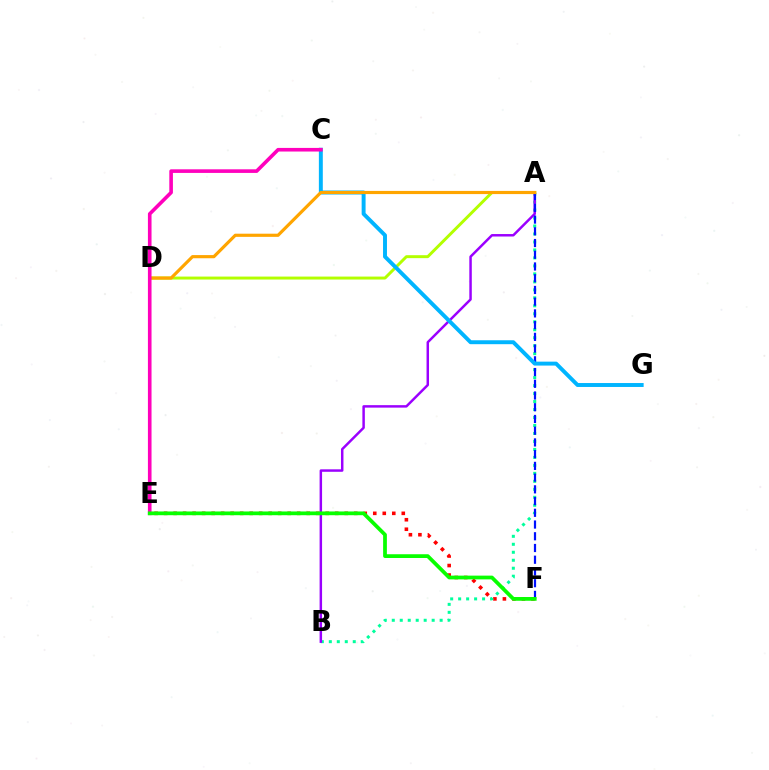{('E', 'F'): [{'color': '#ff0000', 'line_style': 'dotted', 'thickness': 2.58}, {'color': '#08ff00', 'line_style': 'solid', 'thickness': 2.7}], ('A', 'B'): [{'color': '#00ff9d', 'line_style': 'dotted', 'thickness': 2.17}, {'color': '#9b00ff', 'line_style': 'solid', 'thickness': 1.78}], ('A', 'F'): [{'color': '#0010ff', 'line_style': 'dashed', 'thickness': 1.59}], ('A', 'D'): [{'color': '#b3ff00', 'line_style': 'solid', 'thickness': 2.13}, {'color': '#ffa500', 'line_style': 'solid', 'thickness': 2.28}], ('C', 'G'): [{'color': '#00b5ff', 'line_style': 'solid', 'thickness': 2.83}], ('C', 'E'): [{'color': '#ff00bd', 'line_style': 'solid', 'thickness': 2.6}]}